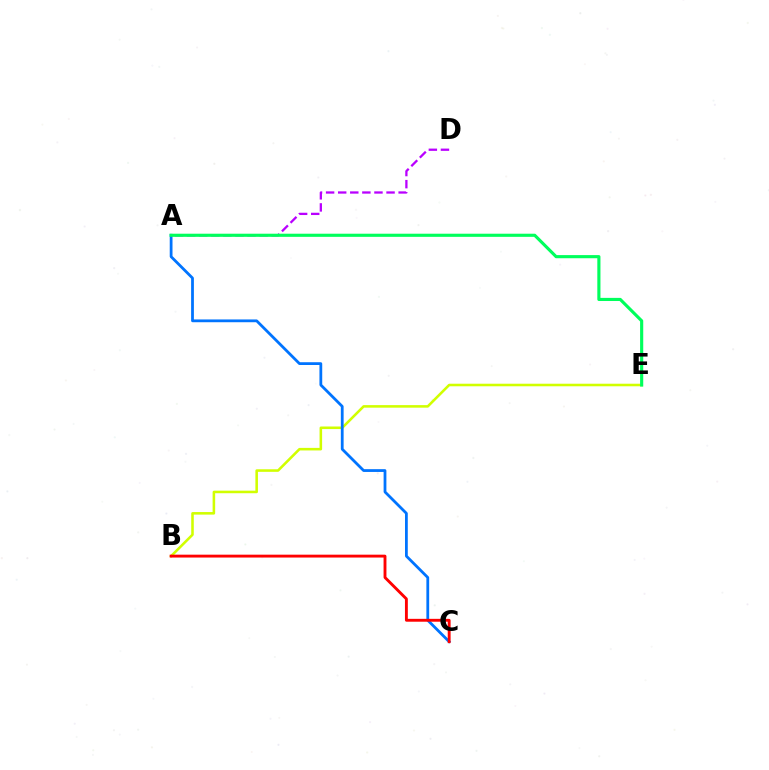{('B', 'E'): [{'color': '#d1ff00', 'line_style': 'solid', 'thickness': 1.84}], ('A', 'C'): [{'color': '#0074ff', 'line_style': 'solid', 'thickness': 2.0}], ('A', 'D'): [{'color': '#b900ff', 'line_style': 'dashed', 'thickness': 1.64}], ('B', 'C'): [{'color': '#ff0000', 'line_style': 'solid', 'thickness': 2.07}], ('A', 'E'): [{'color': '#00ff5c', 'line_style': 'solid', 'thickness': 2.26}]}